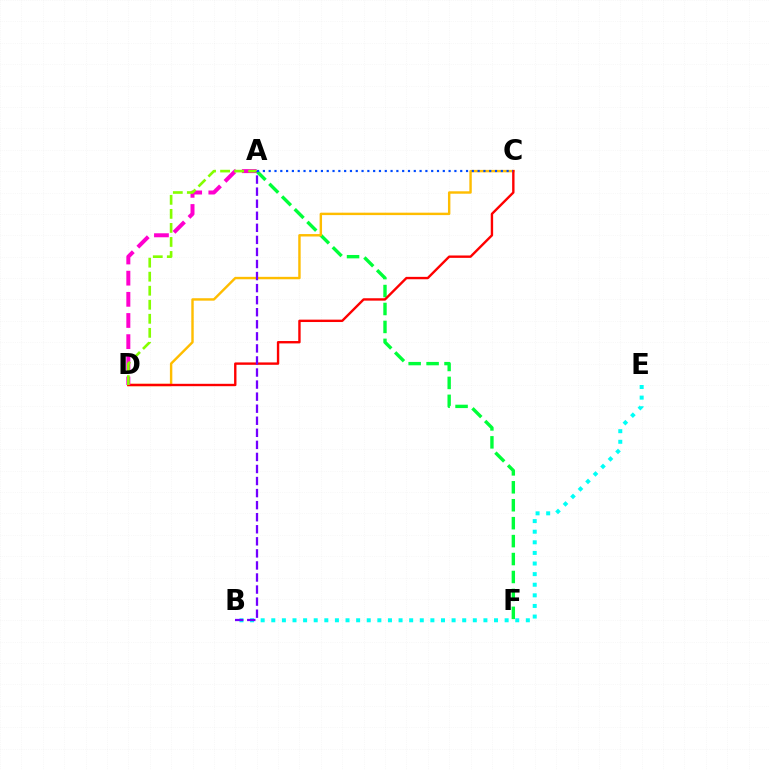{('A', 'F'): [{'color': '#00ff39', 'line_style': 'dashed', 'thickness': 2.44}], ('C', 'D'): [{'color': '#ffbd00', 'line_style': 'solid', 'thickness': 1.74}, {'color': '#ff0000', 'line_style': 'solid', 'thickness': 1.72}], ('A', 'D'): [{'color': '#ff00cf', 'line_style': 'dashed', 'thickness': 2.87}, {'color': '#84ff00', 'line_style': 'dashed', 'thickness': 1.91}], ('B', 'E'): [{'color': '#00fff6', 'line_style': 'dotted', 'thickness': 2.88}], ('A', 'B'): [{'color': '#7200ff', 'line_style': 'dashed', 'thickness': 1.64}], ('A', 'C'): [{'color': '#004bff', 'line_style': 'dotted', 'thickness': 1.58}]}